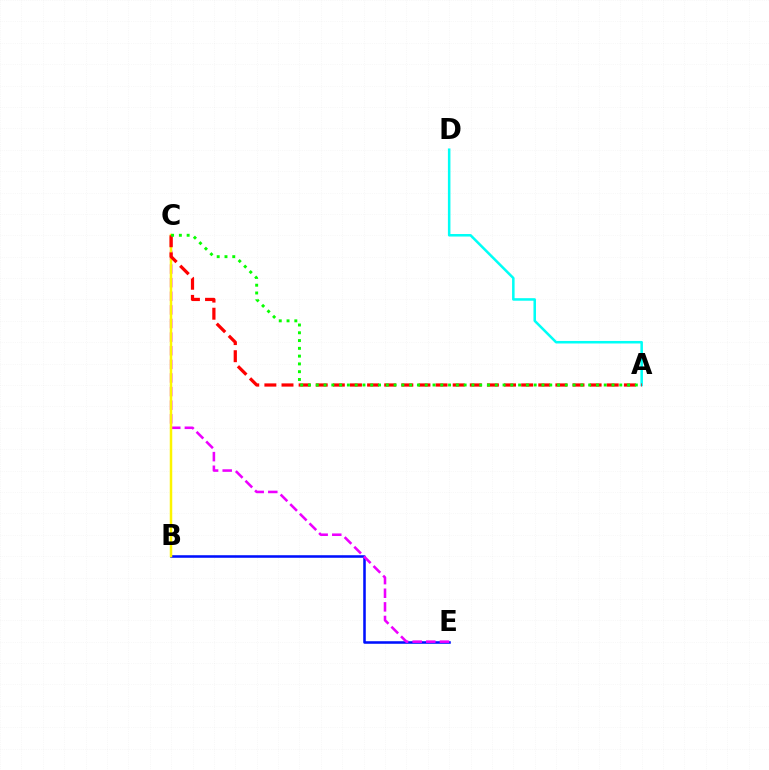{('B', 'E'): [{'color': '#0010ff', 'line_style': 'solid', 'thickness': 1.84}], ('A', 'D'): [{'color': '#00fff6', 'line_style': 'solid', 'thickness': 1.82}], ('C', 'E'): [{'color': '#ee00ff', 'line_style': 'dashed', 'thickness': 1.85}], ('B', 'C'): [{'color': '#fcf500', 'line_style': 'solid', 'thickness': 1.8}], ('A', 'C'): [{'color': '#ff0000', 'line_style': 'dashed', 'thickness': 2.33}, {'color': '#08ff00', 'line_style': 'dotted', 'thickness': 2.11}]}